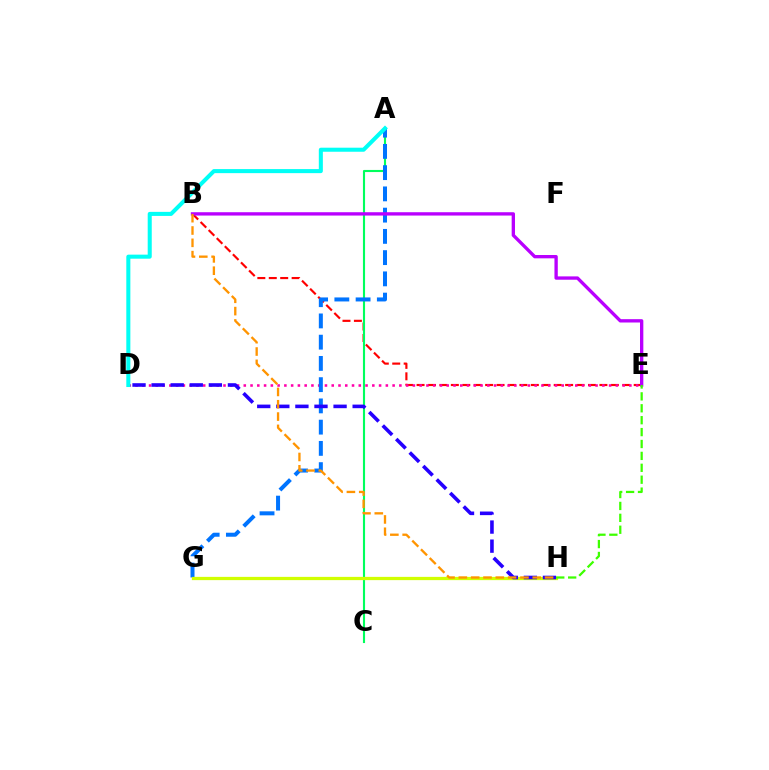{('B', 'E'): [{'color': '#ff0000', 'line_style': 'dashed', 'thickness': 1.55}, {'color': '#b900ff', 'line_style': 'solid', 'thickness': 2.4}], ('A', 'C'): [{'color': '#00ff5c', 'line_style': 'solid', 'thickness': 1.53}], ('D', 'E'): [{'color': '#ff00ac', 'line_style': 'dotted', 'thickness': 1.84}], ('A', 'G'): [{'color': '#0074ff', 'line_style': 'dashed', 'thickness': 2.89}], ('G', 'H'): [{'color': '#d1ff00', 'line_style': 'solid', 'thickness': 2.34}], ('D', 'H'): [{'color': '#2500ff', 'line_style': 'dashed', 'thickness': 2.59}], ('B', 'H'): [{'color': '#ff9400', 'line_style': 'dashed', 'thickness': 1.67}], ('A', 'D'): [{'color': '#00fff6', 'line_style': 'solid', 'thickness': 2.91}], ('E', 'H'): [{'color': '#3dff00', 'line_style': 'dashed', 'thickness': 1.62}]}